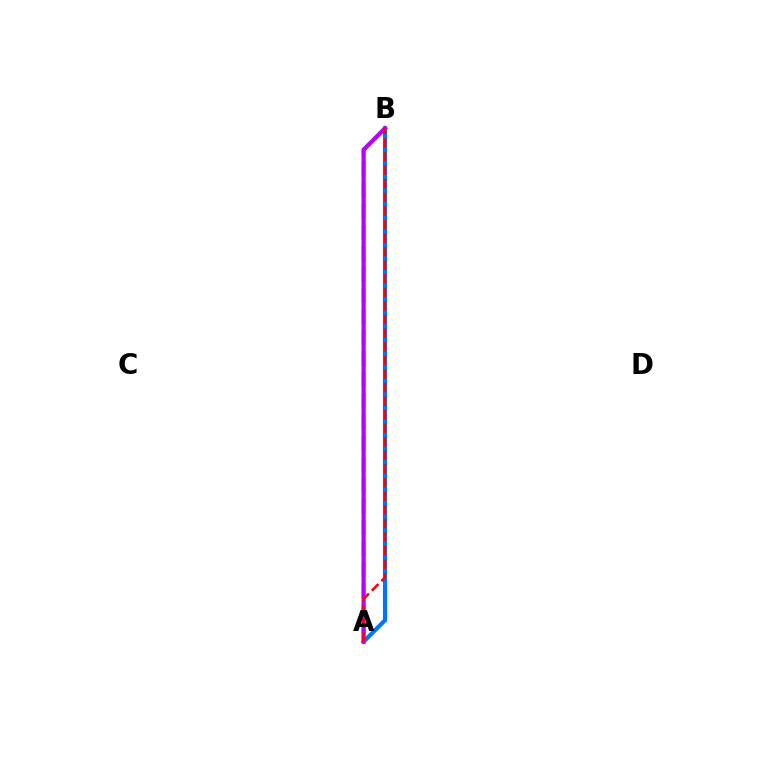{('A', 'B'): [{'color': '#00ff5c', 'line_style': 'dashed', 'thickness': 2.86}, {'color': '#0074ff', 'line_style': 'solid', 'thickness': 2.98}, {'color': '#d1ff00', 'line_style': 'dashed', 'thickness': 2.2}, {'color': '#b900ff', 'line_style': 'solid', 'thickness': 2.99}, {'color': '#ff0000', 'line_style': 'dashed', 'thickness': 1.85}]}